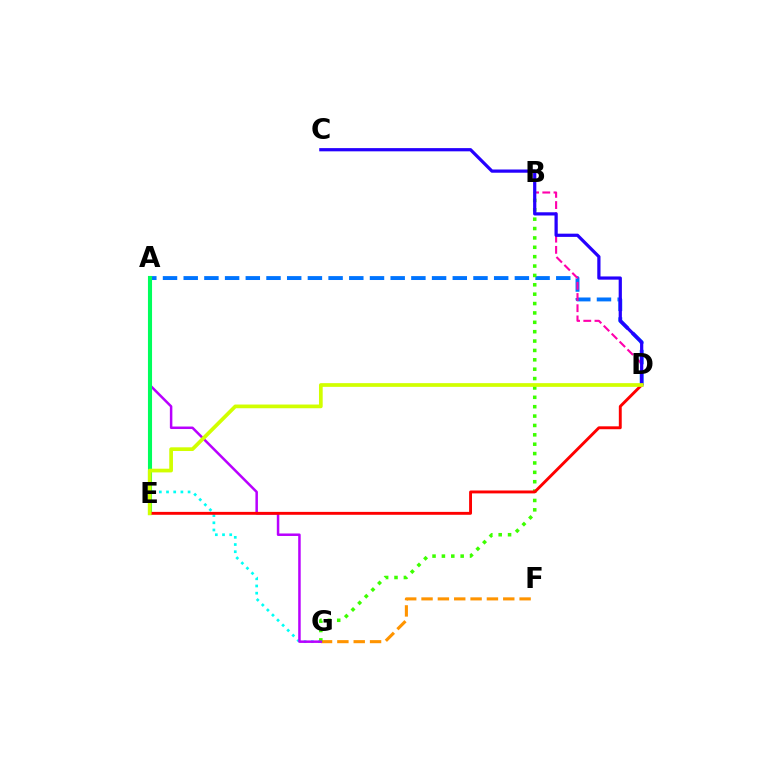{('A', 'D'): [{'color': '#0074ff', 'line_style': 'dashed', 'thickness': 2.81}], ('F', 'G'): [{'color': '#ff9400', 'line_style': 'dashed', 'thickness': 2.22}], ('B', 'D'): [{'color': '#ff00ac', 'line_style': 'dashed', 'thickness': 1.52}], ('A', 'G'): [{'color': '#00fff6', 'line_style': 'dotted', 'thickness': 1.95}, {'color': '#b900ff', 'line_style': 'solid', 'thickness': 1.8}], ('B', 'G'): [{'color': '#3dff00', 'line_style': 'dotted', 'thickness': 2.55}], ('C', 'D'): [{'color': '#2500ff', 'line_style': 'solid', 'thickness': 2.32}], ('A', 'E'): [{'color': '#00ff5c', 'line_style': 'solid', 'thickness': 2.95}], ('D', 'E'): [{'color': '#ff0000', 'line_style': 'solid', 'thickness': 2.09}, {'color': '#d1ff00', 'line_style': 'solid', 'thickness': 2.67}]}